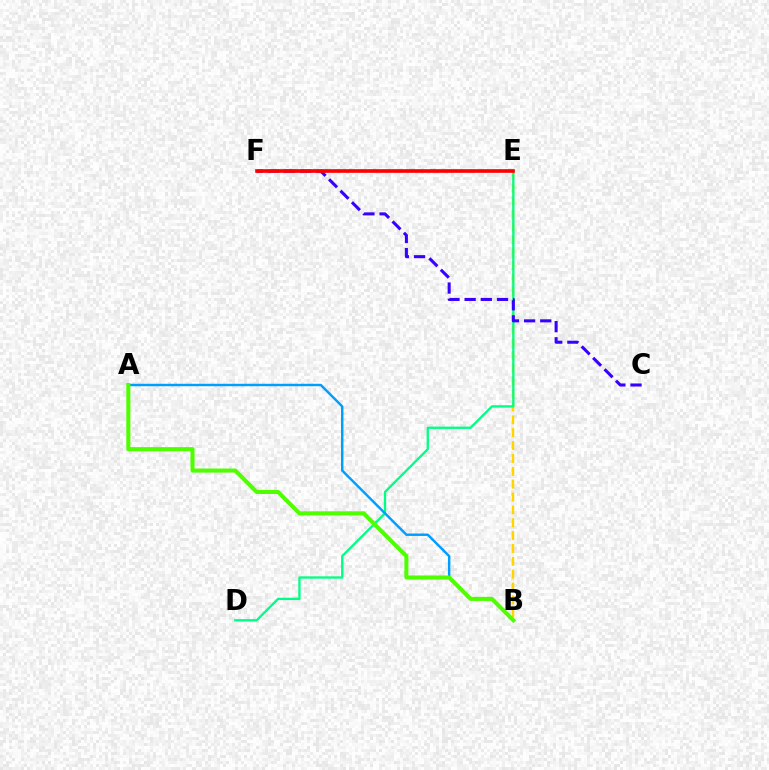{('B', 'E'): [{'color': '#ffd500', 'line_style': 'dashed', 'thickness': 1.75}], ('D', 'E'): [{'color': '#00ff86', 'line_style': 'solid', 'thickness': 1.67}], ('E', 'F'): [{'color': '#ff00ed', 'line_style': 'dashed', 'thickness': 1.67}, {'color': '#ff0000', 'line_style': 'solid', 'thickness': 2.61}], ('A', 'B'): [{'color': '#009eff', 'line_style': 'solid', 'thickness': 1.75}, {'color': '#4fff00', 'line_style': 'solid', 'thickness': 2.92}], ('C', 'F'): [{'color': '#3700ff', 'line_style': 'dashed', 'thickness': 2.2}]}